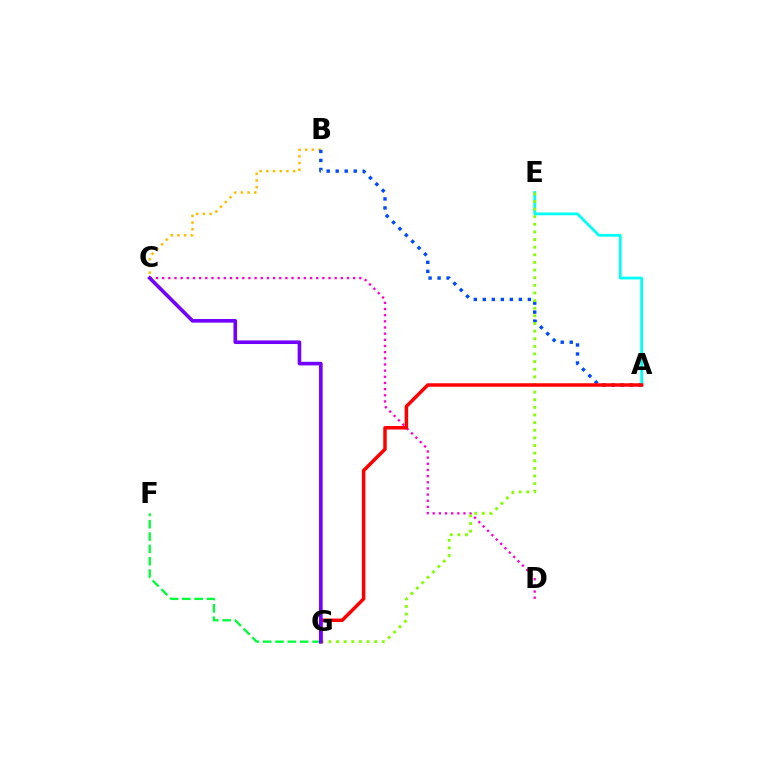{('B', 'C'): [{'color': '#ffbd00', 'line_style': 'dotted', 'thickness': 1.82}], ('F', 'G'): [{'color': '#00ff39', 'line_style': 'dashed', 'thickness': 1.68}], ('C', 'D'): [{'color': '#ff00cf', 'line_style': 'dotted', 'thickness': 1.67}], ('A', 'B'): [{'color': '#004bff', 'line_style': 'dotted', 'thickness': 2.45}], ('A', 'E'): [{'color': '#00fff6', 'line_style': 'solid', 'thickness': 1.99}], ('E', 'G'): [{'color': '#84ff00', 'line_style': 'dotted', 'thickness': 2.07}], ('A', 'G'): [{'color': '#ff0000', 'line_style': 'solid', 'thickness': 2.51}], ('C', 'G'): [{'color': '#7200ff', 'line_style': 'solid', 'thickness': 2.61}]}